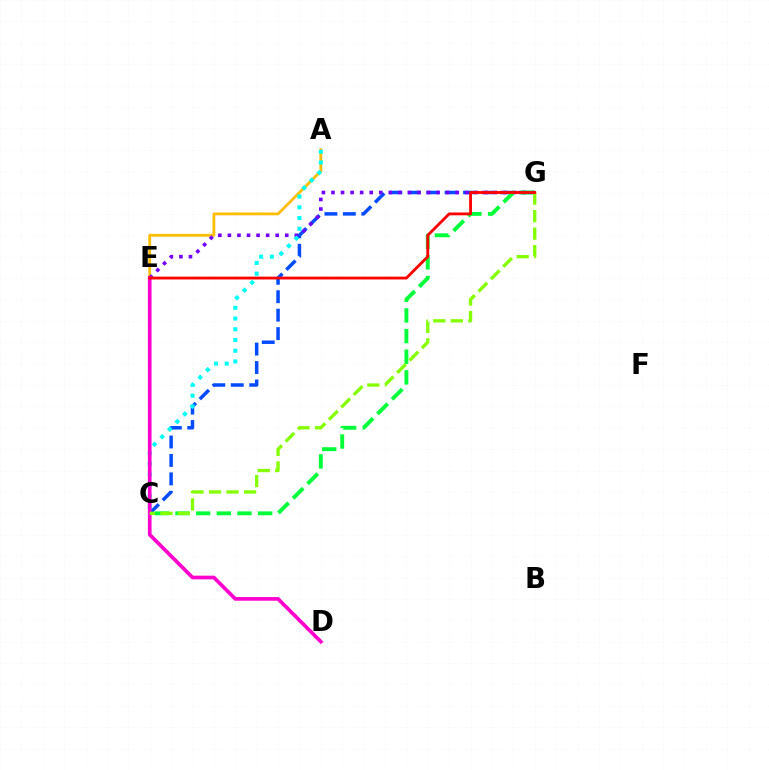{('A', 'E'): [{'color': '#ffbd00', 'line_style': 'solid', 'thickness': 2.03}], ('C', 'G'): [{'color': '#004bff', 'line_style': 'dashed', 'thickness': 2.5}, {'color': '#00ff39', 'line_style': 'dashed', 'thickness': 2.8}, {'color': '#84ff00', 'line_style': 'dashed', 'thickness': 2.38}], ('E', 'G'): [{'color': '#7200ff', 'line_style': 'dotted', 'thickness': 2.6}, {'color': '#ff0000', 'line_style': 'solid', 'thickness': 2.04}], ('A', 'C'): [{'color': '#00fff6', 'line_style': 'dotted', 'thickness': 2.92}], ('D', 'E'): [{'color': '#ff00cf', 'line_style': 'solid', 'thickness': 2.65}]}